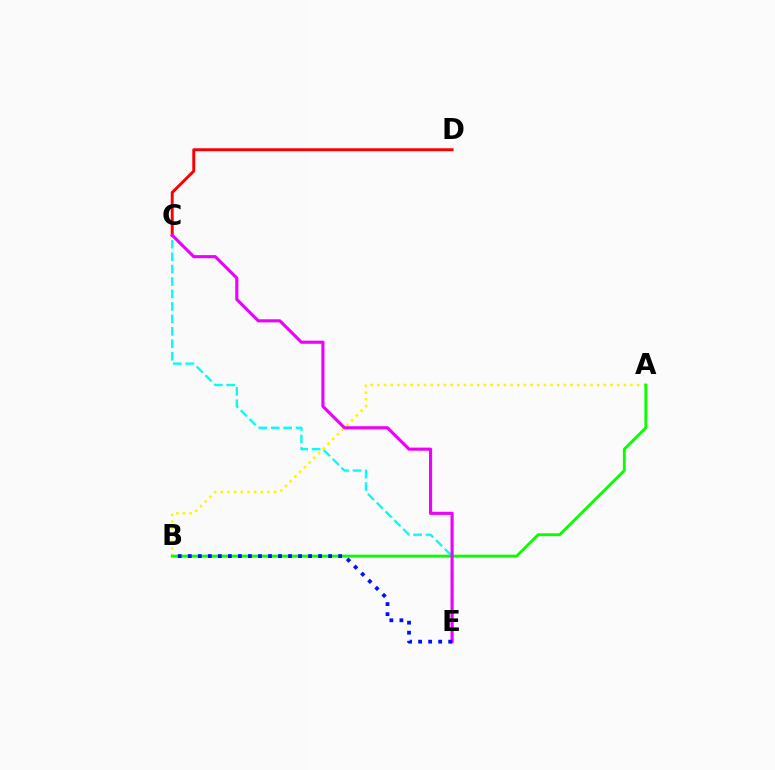{('A', 'B'): [{'color': '#fcf500', 'line_style': 'dotted', 'thickness': 1.81}, {'color': '#08ff00', 'line_style': 'solid', 'thickness': 2.06}], ('C', 'E'): [{'color': '#00fff6', 'line_style': 'dashed', 'thickness': 1.69}, {'color': '#ee00ff', 'line_style': 'solid', 'thickness': 2.25}], ('C', 'D'): [{'color': '#ff0000', 'line_style': 'solid', 'thickness': 2.12}], ('B', 'E'): [{'color': '#0010ff', 'line_style': 'dotted', 'thickness': 2.72}]}